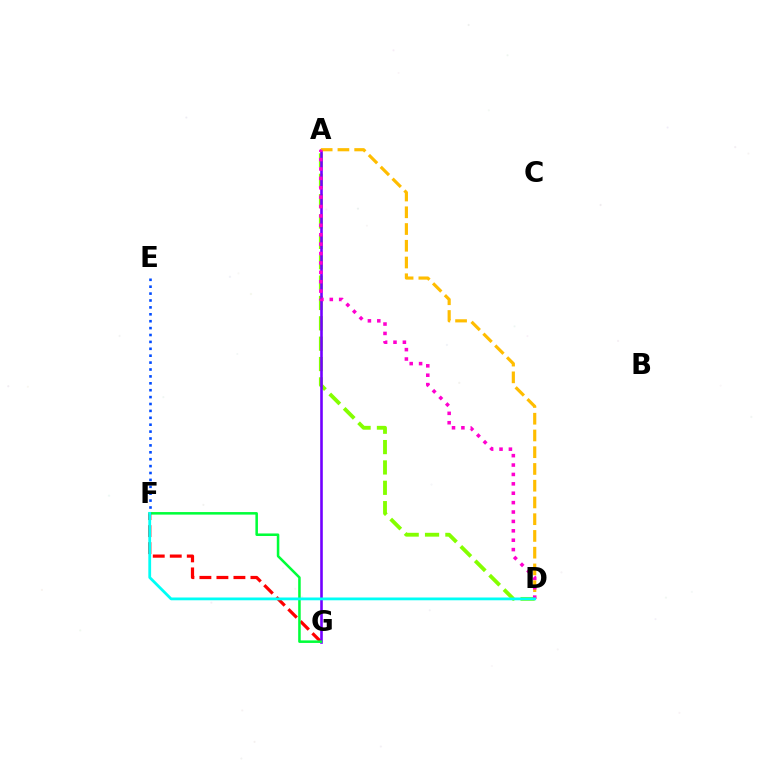{('A', 'D'): [{'color': '#84ff00', 'line_style': 'dashed', 'thickness': 2.77}, {'color': '#ffbd00', 'line_style': 'dashed', 'thickness': 2.27}, {'color': '#ff00cf', 'line_style': 'dotted', 'thickness': 2.55}], ('F', 'G'): [{'color': '#ff0000', 'line_style': 'dashed', 'thickness': 2.31}, {'color': '#00ff39', 'line_style': 'solid', 'thickness': 1.83}], ('A', 'G'): [{'color': '#7200ff', 'line_style': 'solid', 'thickness': 1.88}], ('E', 'F'): [{'color': '#004bff', 'line_style': 'dotted', 'thickness': 1.87}], ('D', 'F'): [{'color': '#00fff6', 'line_style': 'solid', 'thickness': 2.01}]}